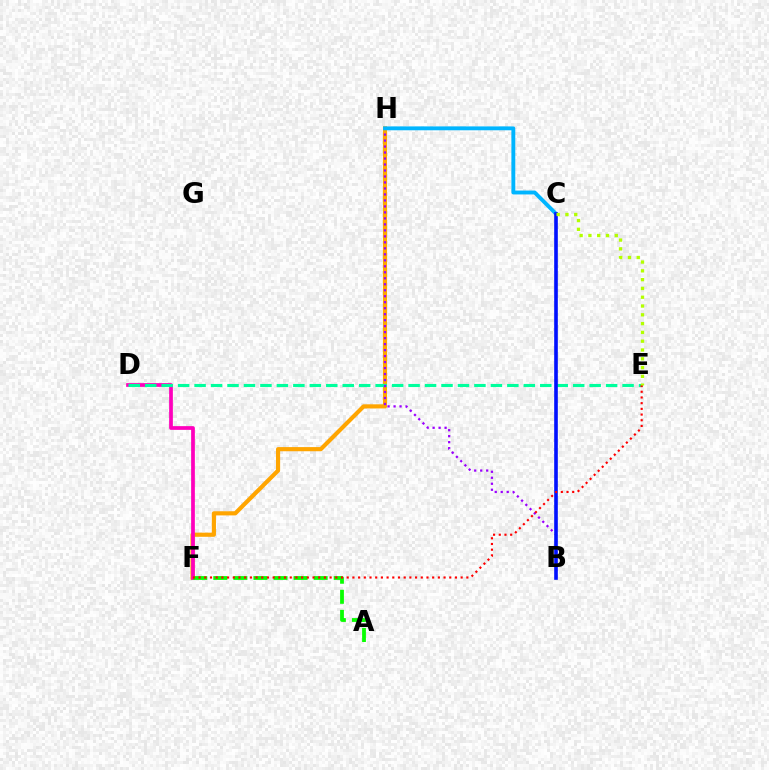{('F', 'H'): [{'color': '#ffa500', 'line_style': 'solid', 'thickness': 2.99}], ('D', 'F'): [{'color': '#ff00bd', 'line_style': 'solid', 'thickness': 2.68}], ('D', 'E'): [{'color': '#00ff9d', 'line_style': 'dashed', 'thickness': 2.24}], ('A', 'F'): [{'color': '#08ff00', 'line_style': 'dashed', 'thickness': 2.73}], ('B', 'H'): [{'color': '#9b00ff', 'line_style': 'dotted', 'thickness': 1.63}], ('C', 'H'): [{'color': '#00b5ff', 'line_style': 'solid', 'thickness': 2.79}], ('B', 'C'): [{'color': '#0010ff', 'line_style': 'solid', 'thickness': 2.61}], ('E', 'F'): [{'color': '#ff0000', 'line_style': 'dotted', 'thickness': 1.55}], ('C', 'E'): [{'color': '#b3ff00', 'line_style': 'dotted', 'thickness': 2.39}]}